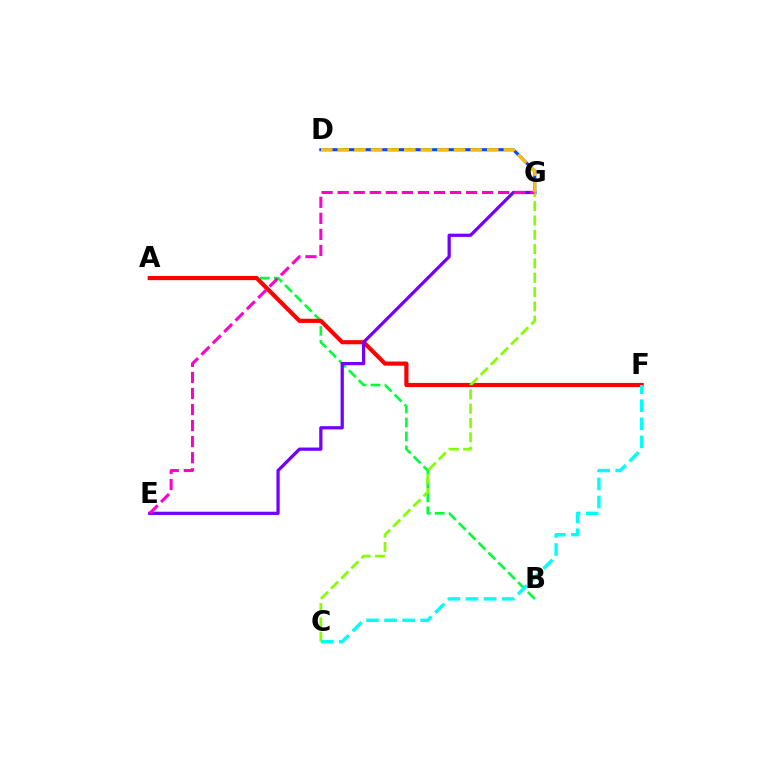{('A', 'B'): [{'color': '#00ff39', 'line_style': 'dashed', 'thickness': 1.9}], ('D', 'G'): [{'color': '#004bff', 'line_style': 'solid', 'thickness': 2.23}, {'color': '#ffbd00', 'line_style': 'dashed', 'thickness': 2.26}], ('A', 'F'): [{'color': '#ff0000', 'line_style': 'solid', 'thickness': 3.0}], ('E', 'G'): [{'color': '#7200ff', 'line_style': 'solid', 'thickness': 2.34}, {'color': '#ff00cf', 'line_style': 'dashed', 'thickness': 2.18}], ('C', 'G'): [{'color': '#84ff00', 'line_style': 'dashed', 'thickness': 1.95}], ('C', 'F'): [{'color': '#00fff6', 'line_style': 'dashed', 'thickness': 2.45}]}